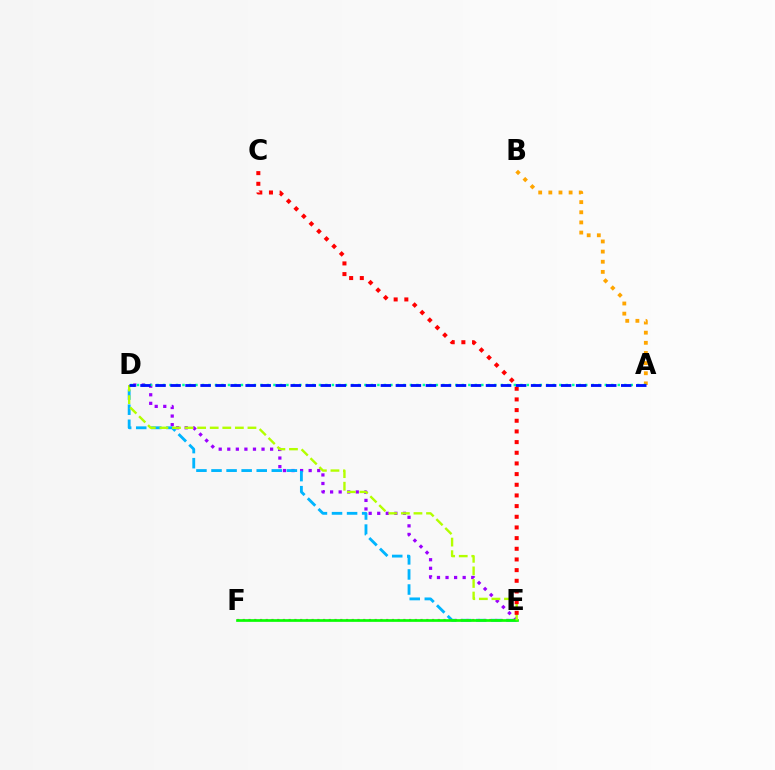{('D', 'E'): [{'color': '#9b00ff', 'line_style': 'dotted', 'thickness': 2.33}, {'color': '#00b5ff', 'line_style': 'dashed', 'thickness': 2.05}, {'color': '#b3ff00', 'line_style': 'dashed', 'thickness': 1.71}], ('E', 'F'): [{'color': '#ff00bd', 'line_style': 'dotted', 'thickness': 1.56}, {'color': '#08ff00', 'line_style': 'solid', 'thickness': 1.93}], ('A', 'B'): [{'color': '#ffa500', 'line_style': 'dotted', 'thickness': 2.76}], ('A', 'D'): [{'color': '#00ff9d', 'line_style': 'dotted', 'thickness': 1.77}, {'color': '#0010ff', 'line_style': 'dashed', 'thickness': 2.04}], ('C', 'E'): [{'color': '#ff0000', 'line_style': 'dotted', 'thickness': 2.9}]}